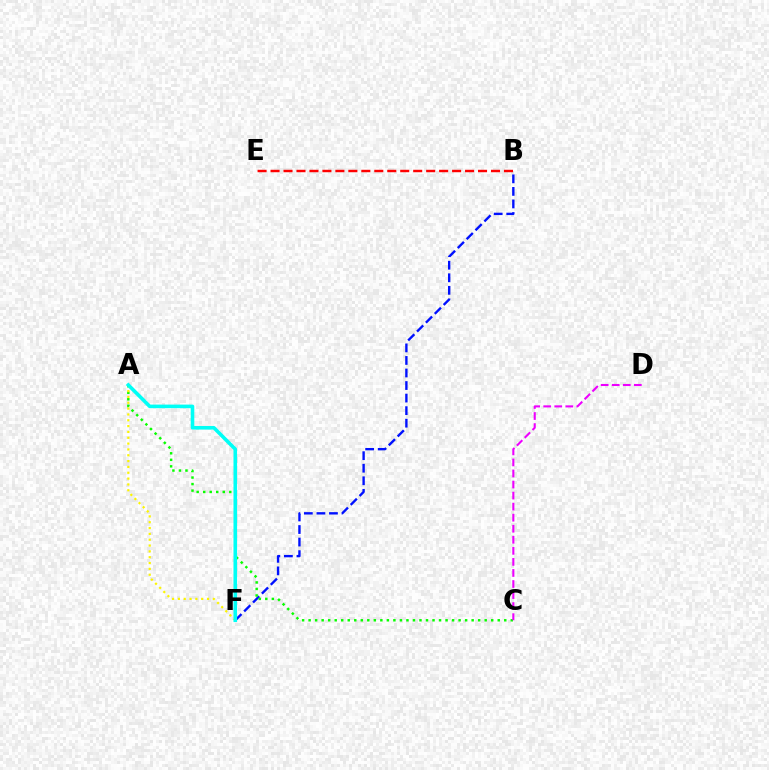{('B', 'F'): [{'color': '#0010ff', 'line_style': 'dashed', 'thickness': 1.7}], ('A', 'C'): [{'color': '#08ff00', 'line_style': 'dotted', 'thickness': 1.77}], ('A', 'F'): [{'color': '#fcf500', 'line_style': 'dotted', 'thickness': 1.58}, {'color': '#00fff6', 'line_style': 'solid', 'thickness': 2.59}], ('C', 'D'): [{'color': '#ee00ff', 'line_style': 'dashed', 'thickness': 1.5}], ('B', 'E'): [{'color': '#ff0000', 'line_style': 'dashed', 'thickness': 1.76}]}